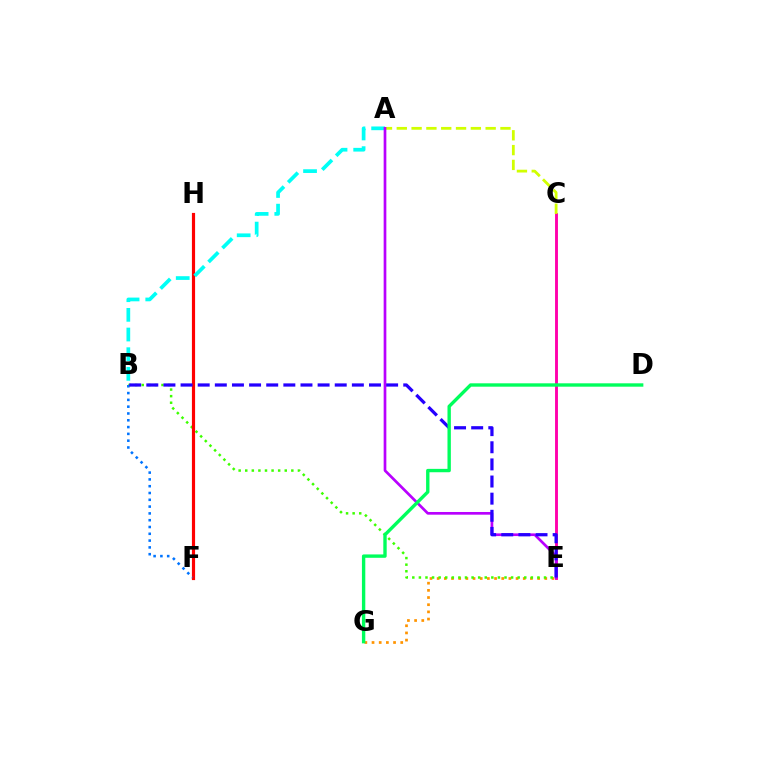{('E', 'G'): [{'color': '#ff9400', 'line_style': 'dotted', 'thickness': 1.95}], ('C', 'E'): [{'color': '#ff00ac', 'line_style': 'solid', 'thickness': 2.08}], ('B', 'E'): [{'color': '#3dff00', 'line_style': 'dotted', 'thickness': 1.79}, {'color': '#2500ff', 'line_style': 'dashed', 'thickness': 2.33}], ('F', 'H'): [{'color': '#ff0000', 'line_style': 'solid', 'thickness': 2.29}], ('A', 'B'): [{'color': '#00fff6', 'line_style': 'dashed', 'thickness': 2.67}], ('A', 'C'): [{'color': '#d1ff00', 'line_style': 'dashed', 'thickness': 2.01}], ('A', 'E'): [{'color': '#b900ff', 'line_style': 'solid', 'thickness': 1.94}], ('B', 'F'): [{'color': '#0074ff', 'line_style': 'dotted', 'thickness': 1.85}], ('D', 'G'): [{'color': '#00ff5c', 'line_style': 'solid', 'thickness': 2.43}]}